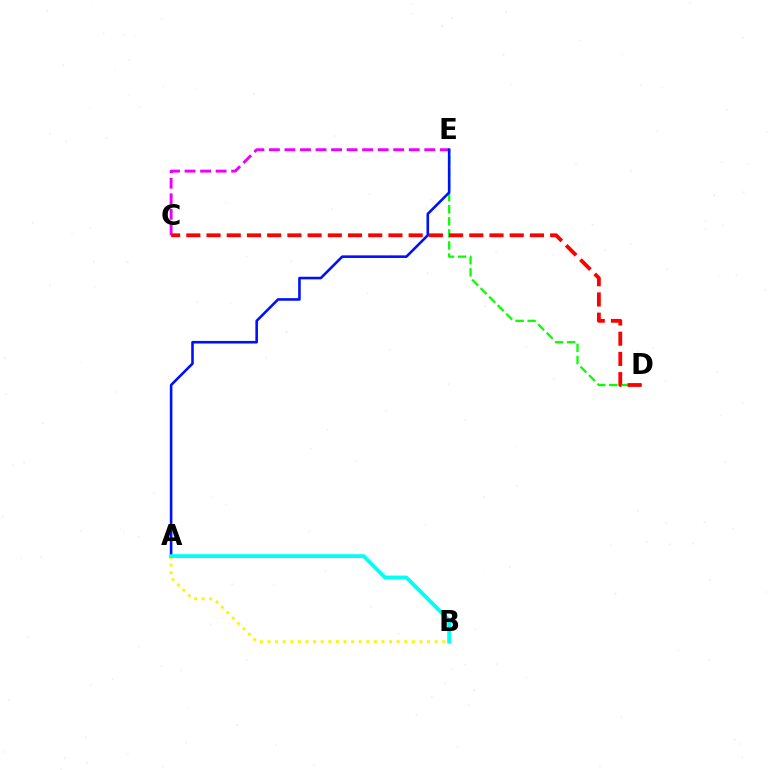{('D', 'E'): [{'color': '#08ff00', 'line_style': 'dashed', 'thickness': 1.64}], ('C', 'E'): [{'color': '#ee00ff', 'line_style': 'dashed', 'thickness': 2.11}], ('A', 'E'): [{'color': '#0010ff', 'line_style': 'solid', 'thickness': 1.87}], ('A', 'B'): [{'color': '#fcf500', 'line_style': 'dotted', 'thickness': 2.06}, {'color': '#00fff6', 'line_style': 'solid', 'thickness': 2.77}], ('C', 'D'): [{'color': '#ff0000', 'line_style': 'dashed', 'thickness': 2.75}]}